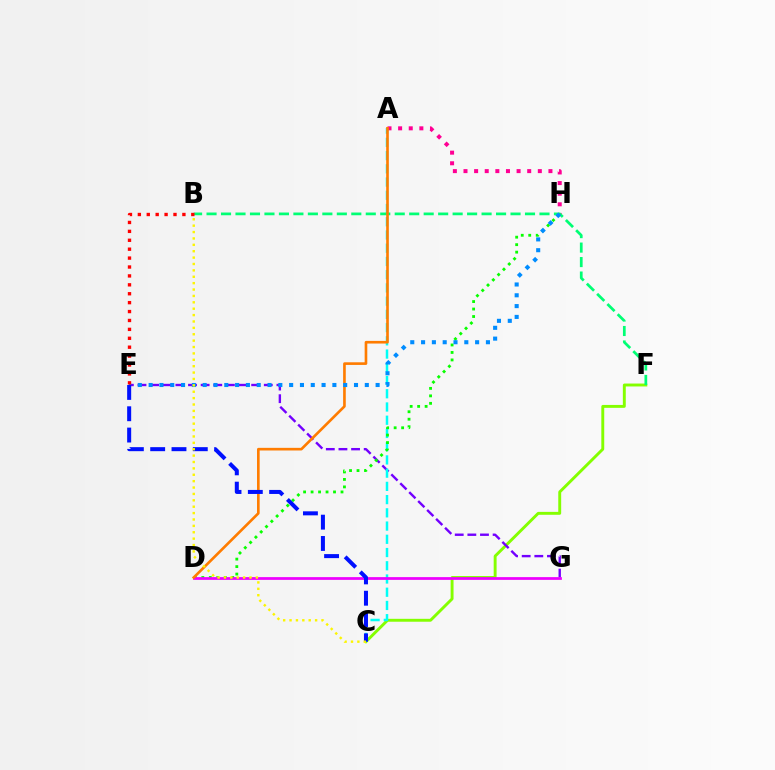{('C', 'F'): [{'color': '#84ff00', 'line_style': 'solid', 'thickness': 2.09}], ('E', 'G'): [{'color': '#7200ff', 'line_style': 'dashed', 'thickness': 1.72}], ('A', 'C'): [{'color': '#00fff6', 'line_style': 'dashed', 'thickness': 1.8}], ('A', 'H'): [{'color': '#ff0094', 'line_style': 'dotted', 'thickness': 2.89}], ('B', 'F'): [{'color': '#00ff74', 'line_style': 'dashed', 'thickness': 1.97}], ('D', 'H'): [{'color': '#08ff00', 'line_style': 'dotted', 'thickness': 2.03}], ('D', 'G'): [{'color': '#ee00ff', 'line_style': 'solid', 'thickness': 1.98}], ('A', 'D'): [{'color': '#ff7c00', 'line_style': 'solid', 'thickness': 1.9}], ('E', 'H'): [{'color': '#008cff', 'line_style': 'dotted', 'thickness': 2.94}], ('C', 'E'): [{'color': '#0010ff', 'line_style': 'dashed', 'thickness': 2.89}], ('B', 'C'): [{'color': '#fcf500', 'line_style': 'dotted', 'thickness': 1.74}], ('B', 'E'): [{'color': '#ff0000', 'line_style': 'dotted', 'thickness': 2.42}]}